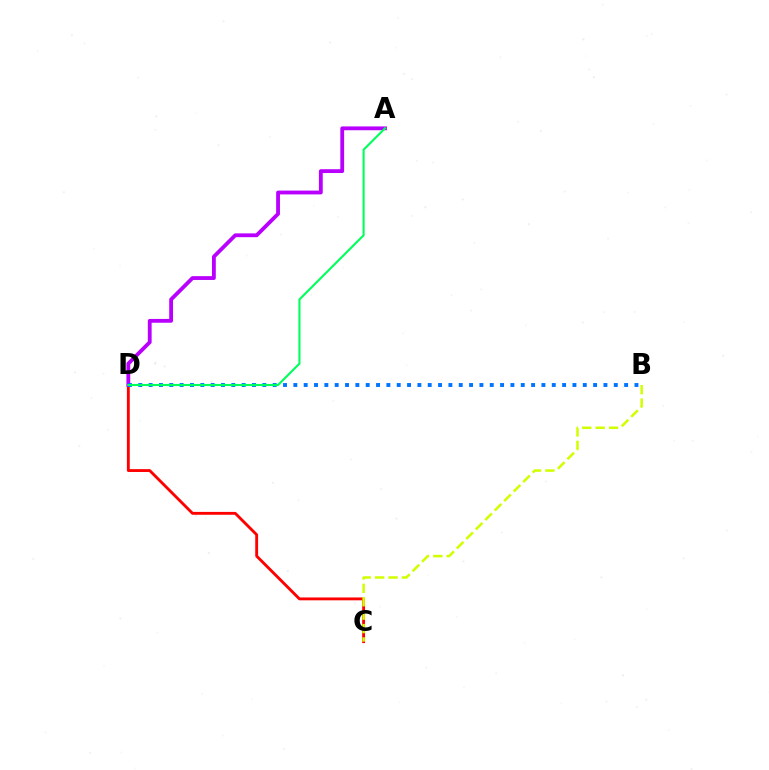{('C', 'D'): [{'color': '#ff0000', 'line_style': 'solid', 'thickness': 2.05}], ('B', 'C'): [{'color': '#d1ff00', 'line_style': 'dashed', 'thickness': 1.82}], ('A', 'D'): [{'color': '#b900ff', 'line_style': 'solid', 'thickness': 2.75}, {'color': '#00ff5c', 'line_style': 'solid', 'thickness': 1.52}], ('B', 'D'): [{'color': '#0074ff', 'line_style': 'dotted', 'thickness': 2.81}]}